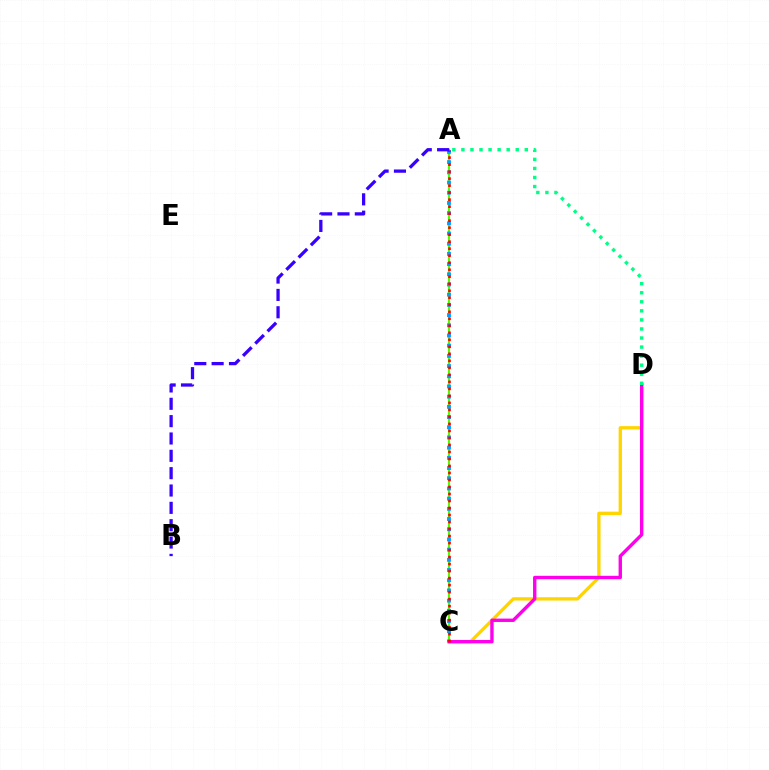{('A', 'C'): [{'color': '#4fff00', 'line_style': 'solid', 'thickness': 1.54}, {'color': '#009eff', 'line_style': 'dotted', 'thickness': 2.77}, {'color': '#ff0000', 'line_style': 'dotted', 'thickness': 1.9}], ('C', 'D'): [{'color': '#ffd500', 'line_style': 'solid', 'thickness': 2.38}, {'color': '#ff00ed', 'line_style': 'solid', 'thickness': 2.43}], ('A', 'D'): [{'color': '#00ff86', 'line_style': 'dotted', 'thickness': 2.46}], ('A', 'B'): [{'color': '#3700ff', 'line_style': 'dashed', 'thickness': 2.36}]}